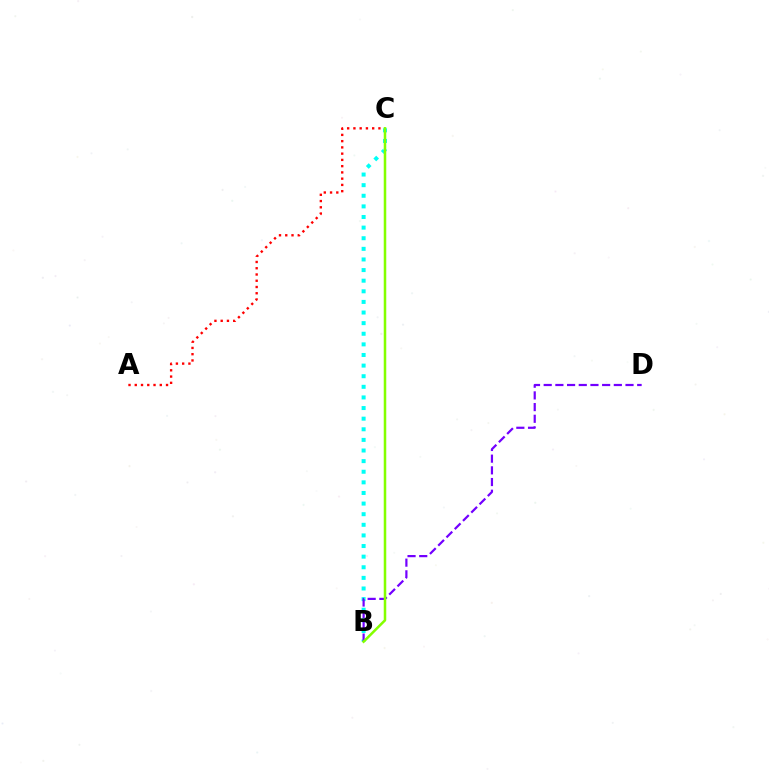{('B', 'C'): [{'color': '#00fff6', 'line_style': 'dotted', 'thickness': 2.88}, {'color': '#84ff00', 'line_style': 'solid', 'thickness': 1.82}], ('A', 'C'): [{'color': '#ff0000', 'line_style': 'dotted', 'thickness': 1.7}], ('B', 'D'): [{'color': '#7200ff', 'line_style': 'dashed', 'thickness': 1.59}]}